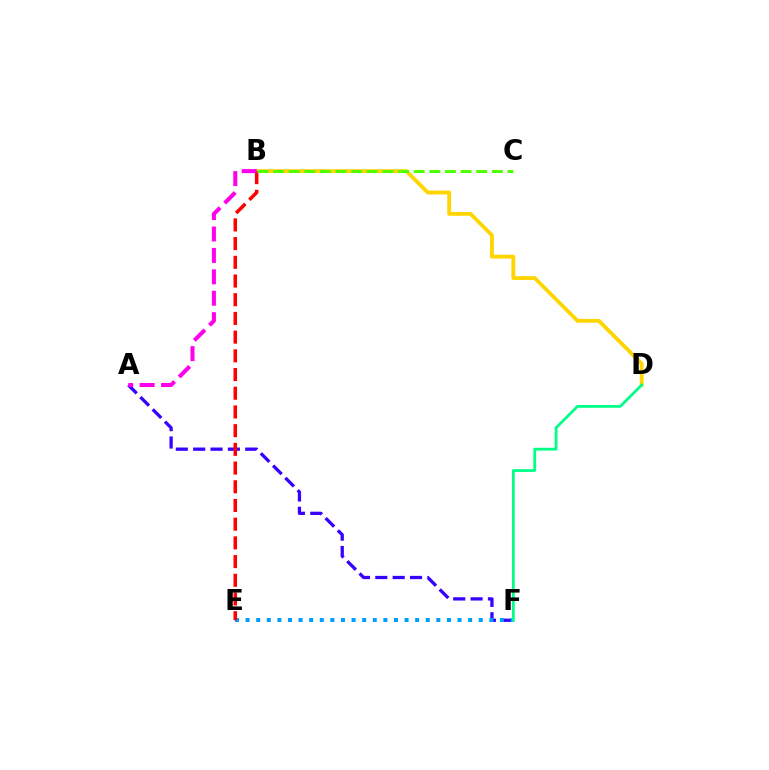{('B', 'D'): [{'color': '#ffd500', 'line_style': 'solid', 'thickness': 2.76}], ('A', 'F'): [{'color': '#3700ff', 'line_style': 'dashed', 'thickness': 2.36}], ('E', 'F'): [{'color': '#009eff', 'line_style': 'dotted', 'thickness': 2.88}], ('B', 'E'): [{'color': '#ff0000', 'line_style': 'dashed', 'thickness': 2.54}], ('B', 'C'): [{'color': '#4fff00', 'line_style': 'dashed', 'thickness': 2.12}], ('D', 'F'): [{'color': '#00ff86', 'line_style': 'solid', 'thickness': 2.01}], ('A', 'B'): [{'color': '#ff00ed', 'line_style': 'dashed', 'thickness': 2.91}]}